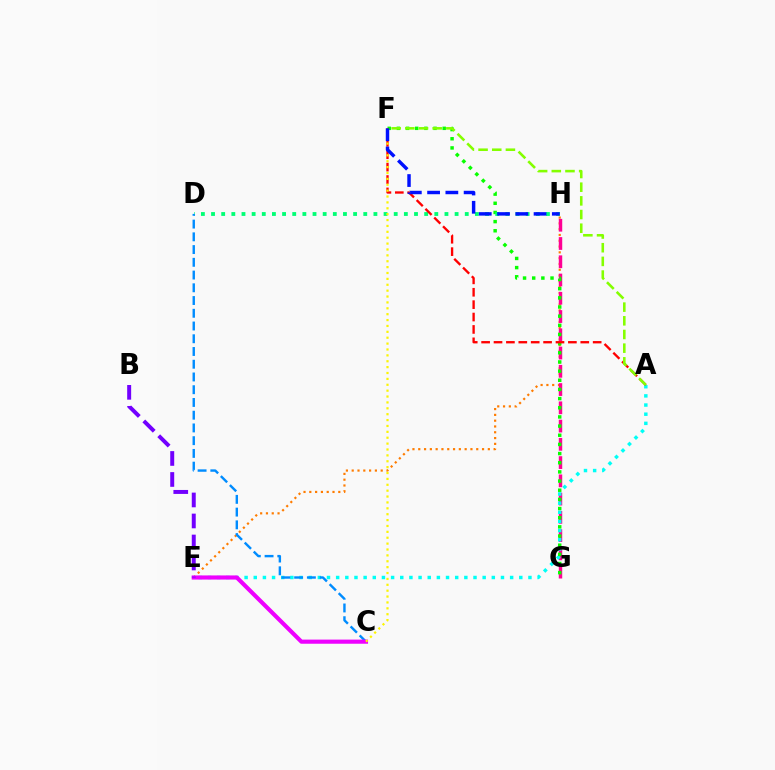{('E', 'H'): [{'color': '#ff7c00', 'line_style': 'dotted', 'thickness': 1.58}], ('G', 'H'): [{'color': '#ff0094', 'line_style': 'dashed', 'thickness': 2.48}], ('A', 'E'): [{'color': '#00fff6', 'line_style': 'dotted', 'thickness': 2.49}], ('F', 'G'): [{'color': '#08ff00', 'line_style': 'dotted', 'thickness': 2.49}], ('D', 'H'): [{'color': '#00ff74', 'line_style': 'dotted', 'thickness': 2.76}], ('C', 'D'): [{'color': '#008cff', 'line_style': 'dashed', 'thickness': 1.73}], ('A', 'F'): [{'color': '#ff0000', 'line_style': 'dashed', 'thickness': 1.68}, {'color': '#84ff00', 'line_style': 'dashed', 'thickness': 1.86}], ('C', 'E'): [{'color': '#ee00ff', 'line_style': 'solid', 'thickness': 2.98}], ('C', 'F'): [{'color': '#fcf500', 'line_style': 'dotted', 'thickness': 1.6}], ('F', 'H'): [{'color': '#0010ff', 'line_style': 'dashed', 'thickness': 2.48}], ('B', 'E'): [{'color': '#7200ff', 'line_style': 'dashed', 'thickness': 2.85}]}